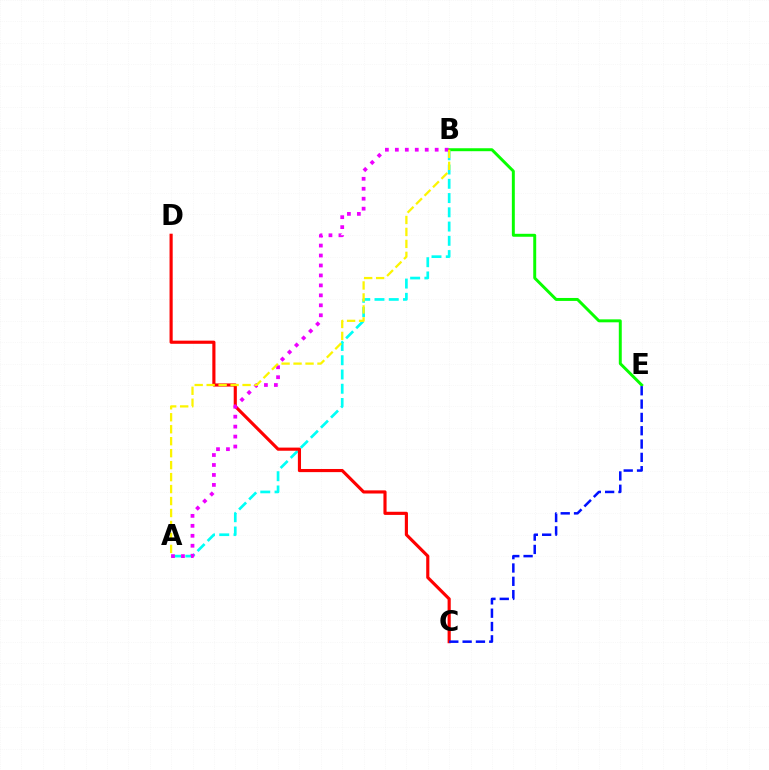{('B', 'E'): [{'color': '#08ff00', 'line_style': 'solid', 'thickness': 2.13}], ('A', 'B'): [{'color': '#00fff6', 'line_style': 'dashed', 'thickness': 1.94}, {'color': '#ee00ff', 'line_style': 'dotted', 'thickness': 2.71}, {'color': '#fcf500', 'line_style': 'dashed', 'thickness': 1.63}], ('C', 'D'): [{'color': '#ff0000', 'line_style': 'solid', 'thickness': 2.26}], ('C', 'E'): [{'color': '#0010ff', 'line_style': 'dashed', 'thickness': 1.81}]}